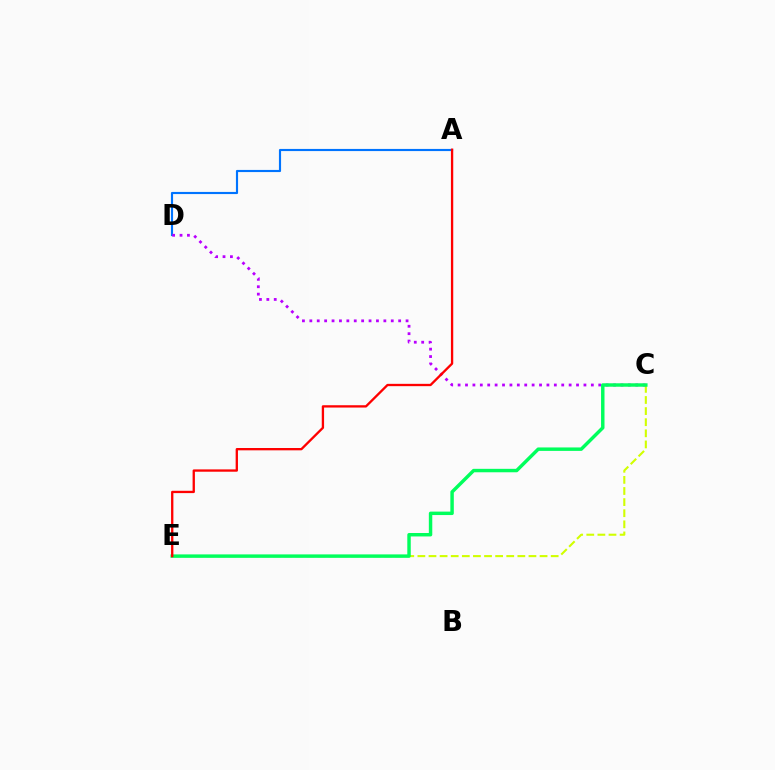{('A', 'D'): [{'color': '#0074ff', 'line_style': 'solid', 'thickness': 1.55}], ('C', 'E'): [{'color': '#d1ff00', 'line_style': 'dashed', 'thickness': 1.51}, {'color': '#00ff5c', 'line_style': 'solid', 'thickness': 2.48}], ('C', 'D'): [{'color': '#b900ff', 'line_style': 'dotted', 'thickness': 2.01}], ('A', 'E'): [{'color': '#ff0000', 'line_style': 'solid', 'thickness': 1.67}]}